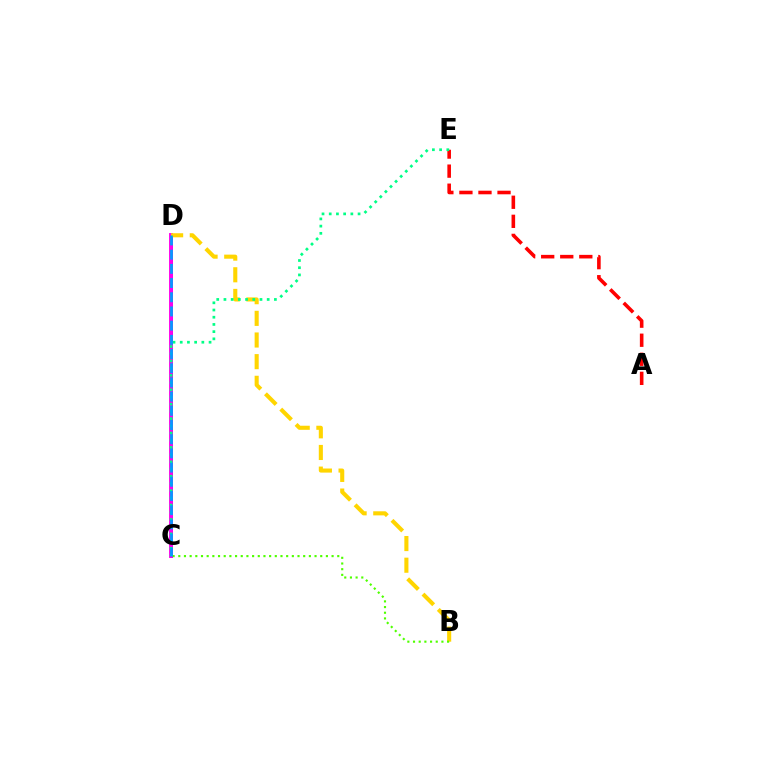{('C', 'D'): [{'color': '#3700ff', 'line_style': 'solid', 'thickness': 2.07}, {'color': '#ff00ed', 'line_style': 'solid', 'thickness': 2.81}, {'color': '#009eff', 'line_style': 'dashed', 'thickness': 1.93}], ('B', 'D'): [{'color': '#ffd500', 'line_style': 'dashed', 'thickness': 2.94}], ('B', 'C'): [{'color': '#4fff00', 'line_style': 'dotted', 'thickness': 1.54}], ('A', 'E'): [{'color': '#ff0000', 'line_style': 'dashed', 'thickness': 2.59}], ('C', 'E'): [{'color': '#00ff86', 'line_style': 'dotted', 'thickness': 1.96}]}